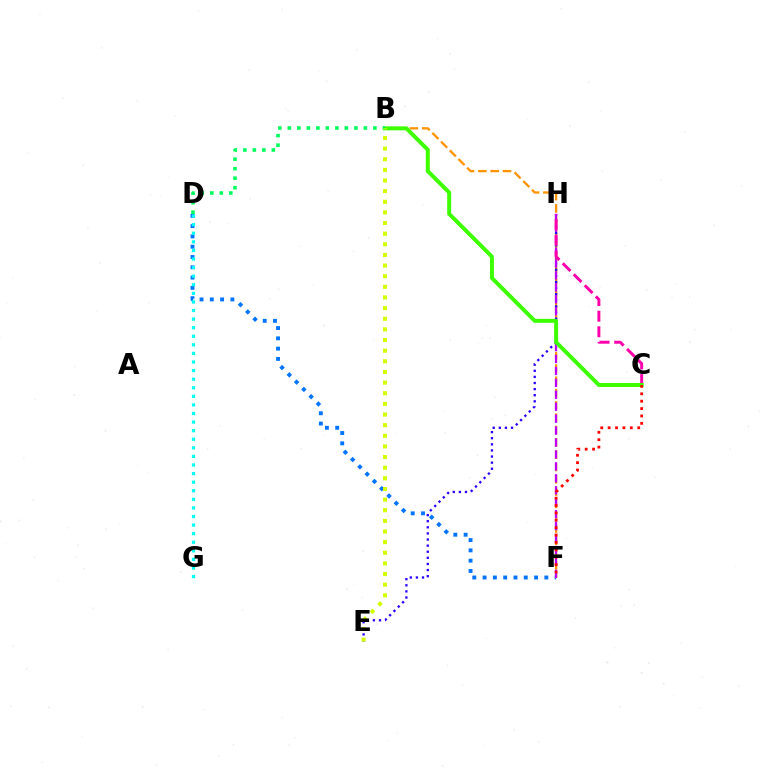{('D', 'F'): [{'color': '#0074ff', 'line_style': 'dotted', 'thickness': 2.8}], ('B', 'F'): [{'color': '#ff9400', 'line_style': 'dashed', 'thickness': 1.67}], ('E', 'H'): [{'color': '#2500ff', 'line_style': 'dotted', 'thickness': 1.66}], ('F', 'H'): [{'color': '#b900ff', 'line_style': 'dashed', 'thickness': 1.62}], ('D', 'G'): [{'color': '#00fff6', 'line_style': 'dotted', 'thickness': 2.33}], ('C', 'H'): [{'color': '#ff00ac', 'line_style': 'dashed', 'thickness': 2.12}], ('B', 'C'): [{'color': '#3dff00', 'line_style': 'solid', 'thickness': 2.85}], ('C', 'F'): [{'color': '#ff0000', 'line_style': 'dotted', 'thickness': 2.01}], ('B', 'D'): [{'color': '#00ff5c', 'line_style': 'dotted', 'thickness': 2.58}], ('B', 'E'): [{'color': '#d1ff00', 'line_style': 'dotted', 'thickness': 2.89}]}